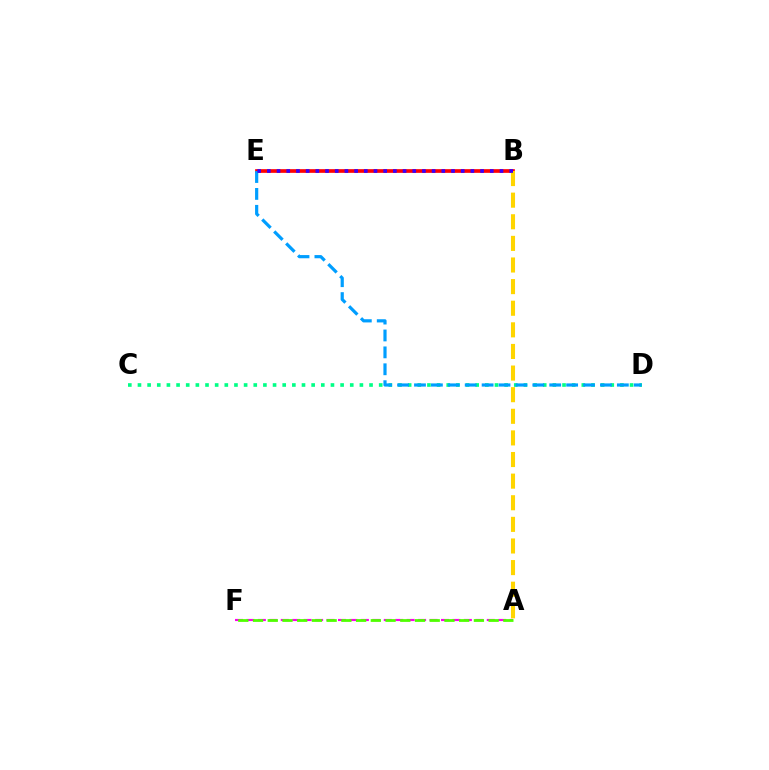{('C', 'D'): [{'color': '#00ff86', 'line_style': 'dotted', 'thickness': 2.62}], ('A', 'F'): [{'color': '#ff00ed', 'line_style': 'dashed', 'thickness': 1.55}, {'color': '#4fff00', 'line_style': 'dashed', 'thickness': 2.0}], ('B', 'E'): [{'color': '#ff0000', 'line_style': 'solid', 'thickness': 2.65}, {'color': '#3700ff', 'line_style': 'dotted', 'thickness': 2.63}], ('D', 'E'): [{'color': '#009eff', 'line_style': 'dashed', 'thickness': 2.3}], ('A', 'B'): [{'color': '#ffd500', 'line_style': 'dashed', 'thickness': 2.94}]}